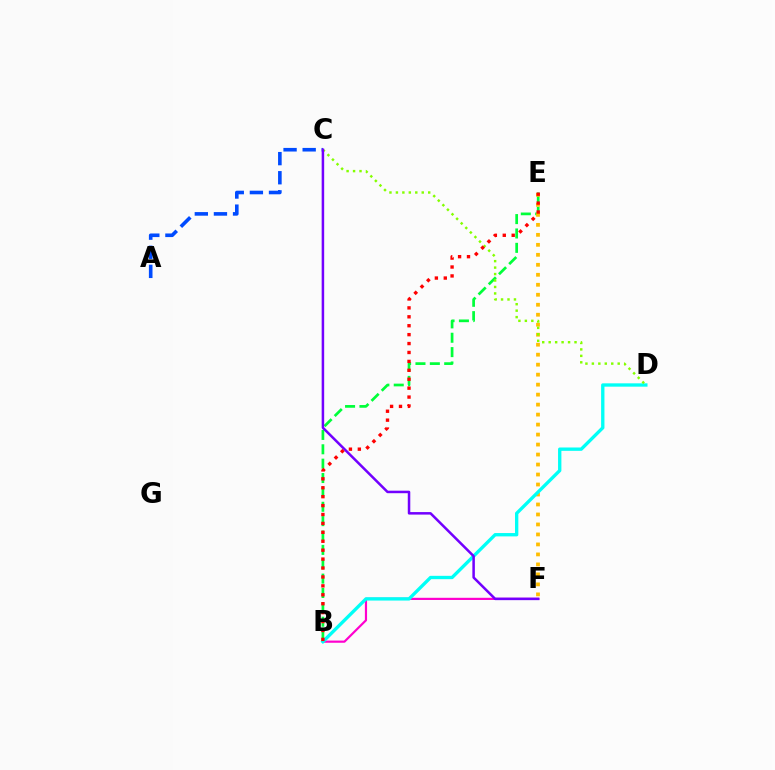{('B', 'F'): [{'color': '#ff00cf', 'line_style': 'solid', 'thickness': 1.57}], ('B', 'E'): [{'color': '#00ff39', 'line_style': 'dashed', 'thickness': 1.95}, {'color': '#ff0000', 'line_style': 'dotted', 'thickness': 2.42}], ('E', 'F'): [{'color': '#ffbd00', 'line_style': 'dotted', 'thickness': 2.71}], ('B', 'D'): [{'color': '#00fff6', 'line_style': 'solid', 'thickness': 2.4}], ('A', 'C'): [{'color': '#004bff', 'line_style': 'dashed', 'thickness': 2.6}], ('C', 'D'): [{'color': '#84ff00', 'line_style': 'dotted', 'thickness': 1.75}], ('C', 'F'): [{'color': '#7200ff', 'line_style': 'solid', 'thickness': 1.81}]}